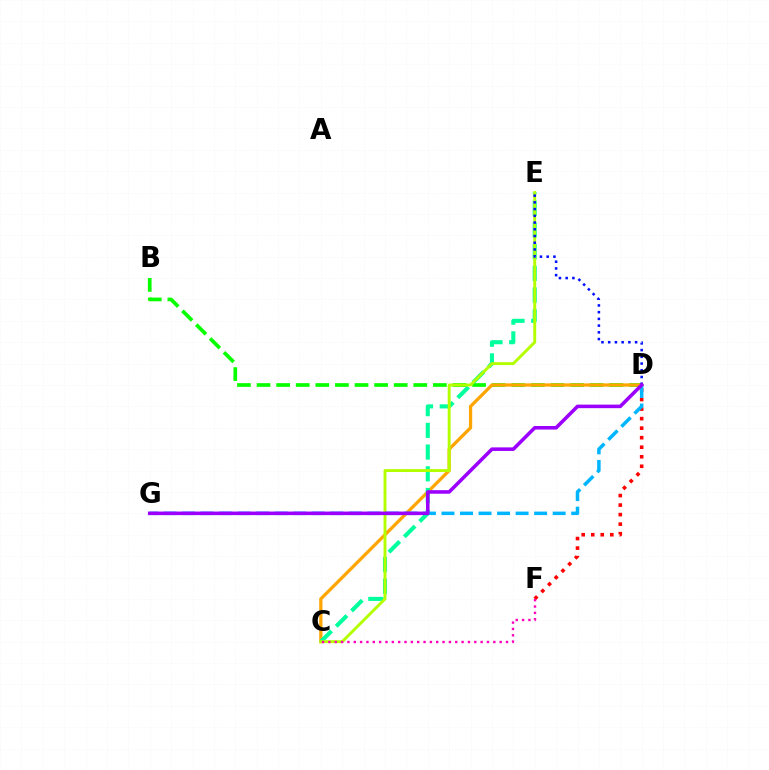{('B', 'D'): [{'color': '#08ff00', 'line_style': 'dashed', 'thickness': 2.66}], ('C', 'D'): [{'color': '#ffa500', 'line_style': 'solid', 'thickness': 2.35}], ('C', 'E'): [{'color': '#00ff9d', 'line_style': 'dashed', 'thickness': 2.95}, {'color': '#b3ff00', 'line_style': 'solid', 'thickness': 2.1}], ('D', 'F'): [{'color': '#ff0000', 'line_style': 'dotted', 'thickness': 2.59}], ('D', 'G'): [{'color': '#00b5ff', 'line_style': 'dashed', 'thickness': 2.52}, {'color': '#9b00ff', 'line_style': 'solid', 'thickness': 2.56}], ('D', 'E'): [{'color': '#0010ff', 'line_style': 'dotted', 'thickness': 1.83}], ('C', 'F'): [{'color': '#ff00bd', 'line_style': 'dotted', 'thickness': 1.72}]}